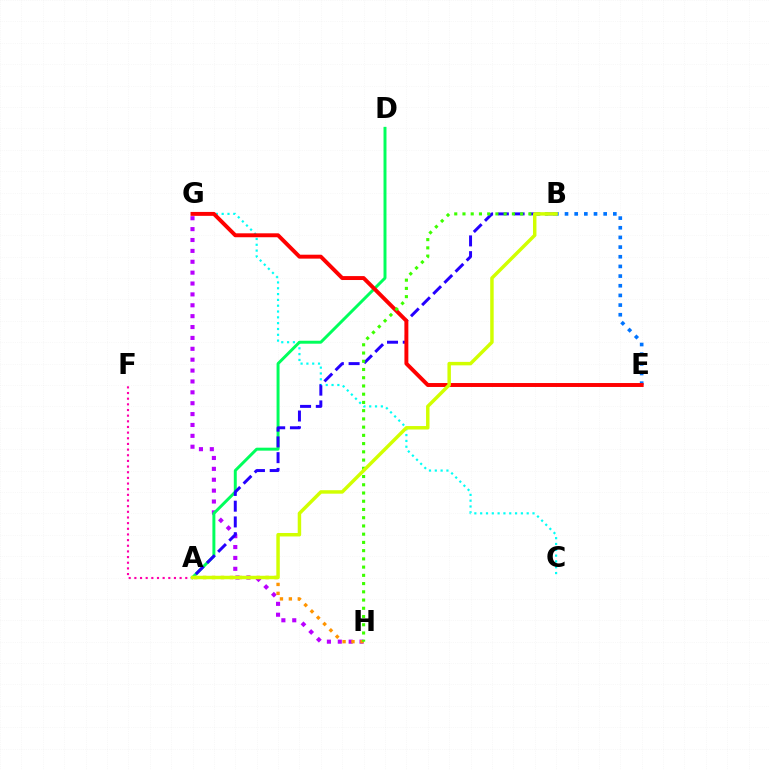{('G', 'H'): [{'color': '#b900ff', 'line_style': 'dotted', 'thickness': 2.96}], ('C', 'G'): [{'color': '#00fff6', 'line_style': 'dotted', 'thickness': 1.58}], ('A', 'D'): [{'color': '#00ff5c', 'line_style': 'solid', 'thickness': 2.13}], ('A', 'B'): [{'color': '#2500ff', 'line_style': 'dashed', 'thickness': 2.14}, {'color': '#d1ff00', 'line_style': 'solid', 'thickness': 2.49}], ('B', 'E'): [{'color': '#0074ff', 'line_style': 'dotted', 'thickness': 2.63}], ('E', 'G'): [{'color': '#ff0000', 'line_style': 'solid', 'thickness': 2.83}], ('A', 'H'): [{'color': '#ff9400', 'line_style': 'dotted', 'thickness': 2.43}], ('A', 'F'): [{'color': '#ff00ac', 'line_style': 'dotted', 'thickness': 1.54}], ('B', 'H'): [{'color': '#3dff00', 'line_style': 'dotted', 'thickness': 2.24}]}